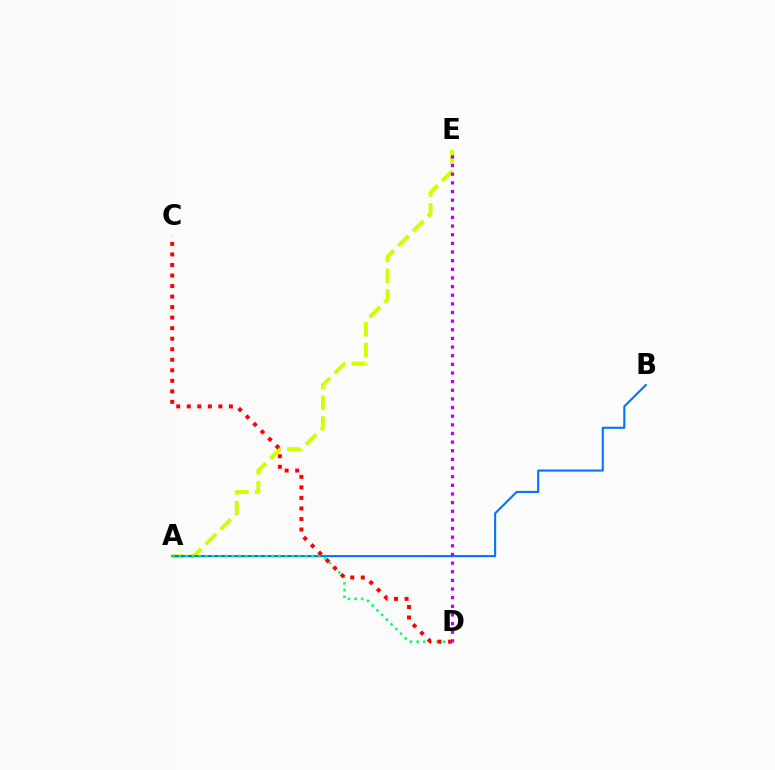{('A', 'E'): [{'color': '#d1ff00', 'line_style': 'dashed', 'thickness': 2.83}], ('A', 'B'): [{'color': '#0074ff', 'line_style': 'solid', 'thickness': 1.51}], ('A', 'D'): [{'color': '#00ff5c', 'line_style': 'dotted', 'thickness': 1.8}], ('C', 'D'): [{'color': '#ff0000', 'line_style': 'dotted', 'thickness': 2.86}], ('D', 'E'): [{'color': '#b900ff', 'line_style': 'dotted', 'thickness': 2.35}]}